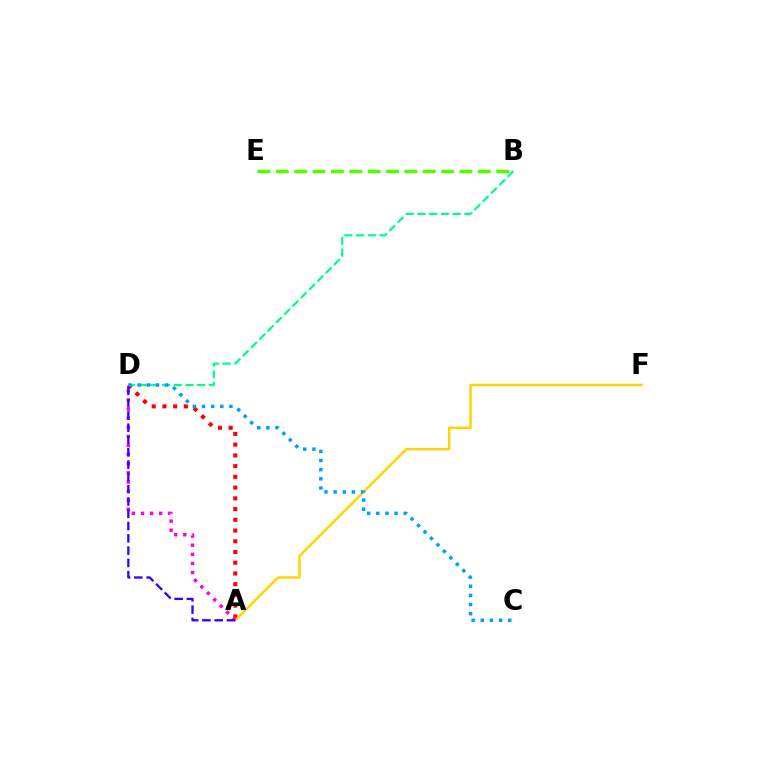{('A', 'D'): [{'color': '#ff0000', 'line_style': 'dotted', 'thickness': 2.92}, {'color': '#ff00ed', 'line_style': 'dotted', 'thickness': 2.47}, {'color': '#3700ff', 'line_style': 'dashed', 'thickness': 1.67}], ('B', 'D'): [{'color': '#00ff86', 'line_style': 'dashed', 'thickness': 1.59}], ('B', 'E'): [{'color': '#4fff00', 'line_style': 'dashed', 'thickness': 2.5}], ('A', 'F'): [{'color': '#ffd500', 'line_style': 'solid', 'thickness': 1.77}], ('C', 'D'): [{'color': '#009eff', 'line_style': 'dotted', 'thickness': 2.49}]}